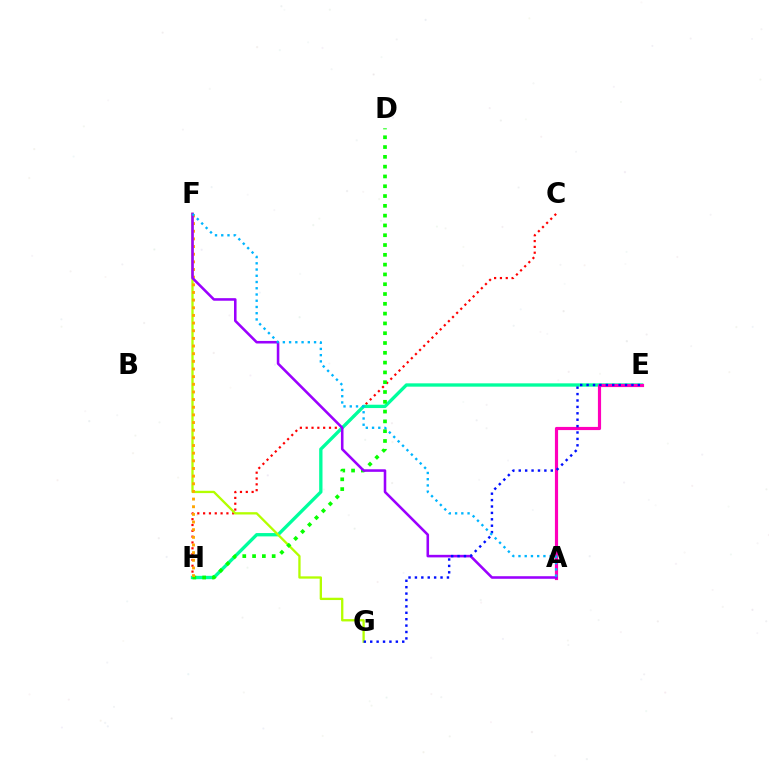{('C', 'H'): [{'color': '#ff0000', 'line_style': 'dotted', 'thickness': 1.58}], ('E', 'H'): [{'color': '#00ff9d', 'line_style': 'solid', 'thickness': 2.39}], ('A', 'E'): [{'color': '#ff00bd', 'line_style': 'solid', 'thickness': 2.28}], ('F', 'G'): [{'color': '#b3ff00', 'line_style': 'solid', 'thickness': 1.66}], ('D', 'H'): [{'color': '#08ff00', 'line_style': 'dotted', 'thickness': 2.66}], ('F', 'H'): [{'color': '#ffa500', 'line_style': 'dotted', 'thickness': 2.08}], ('A', 'F'): [{'color': '#9b00ff', 'line_style': 'solid', 'thickness': 1.84}, {'color': '#00b5ff', 'line_style': 'dotted', 'thickness': 1.7}], ('E', 'G'): [{'color': '#0010ff', 'line_style': 'dotted', 'thickness': 1.74}]}